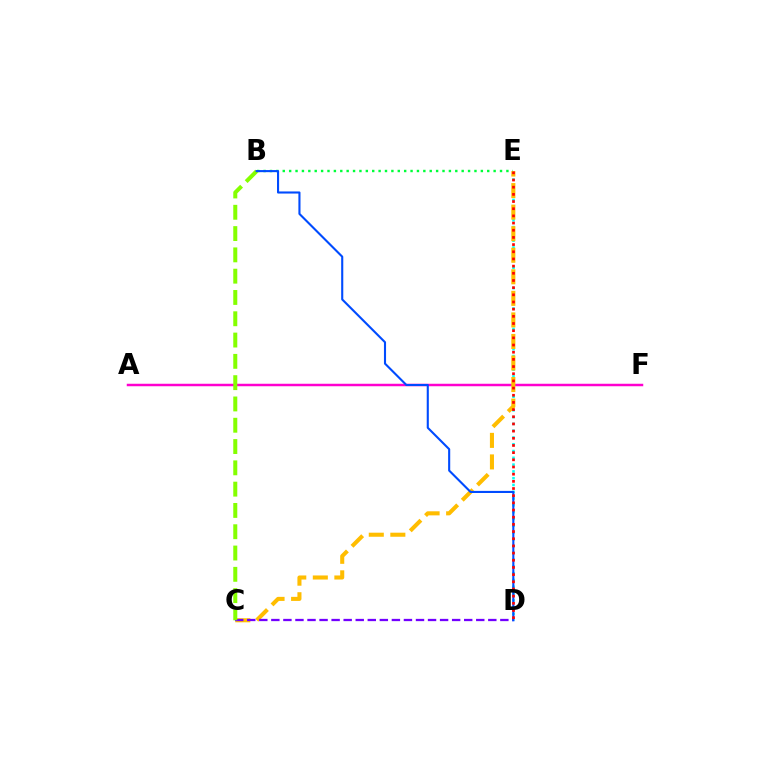{('D', 'E'): [{'color': '#00fff6', 'line_style': 'dotted', 'thickness': 1.84}, {'color': '#ff0000', 'line_style': 'dotted', 'thickness': 1.95}], ('B', 'E'): [{'color': '#00ff39', 'line_style': 'dotted', 'thickness': 1.74}], ('A', 'F'): [{'color': '#ff00cf', 'line_style': 'solid', 'thickness': 1.79}], ('C', 'E'): [{'color': '#ffbd00', 'line_style': 'dashed', 'thickness': 2.93}], ('C', 'D'): [{'color': '#7200ff', 'line_style': 'dashed', 'thickness': 1.64}], ('B', 'C'): [{'color': '#84ff00', 'line_style': 'dashed', 'thickness': 2.89}], ('B', 'D'): [{'color': '#004bff', 'line_style': 'solid', 'thickness': 1.51}]}